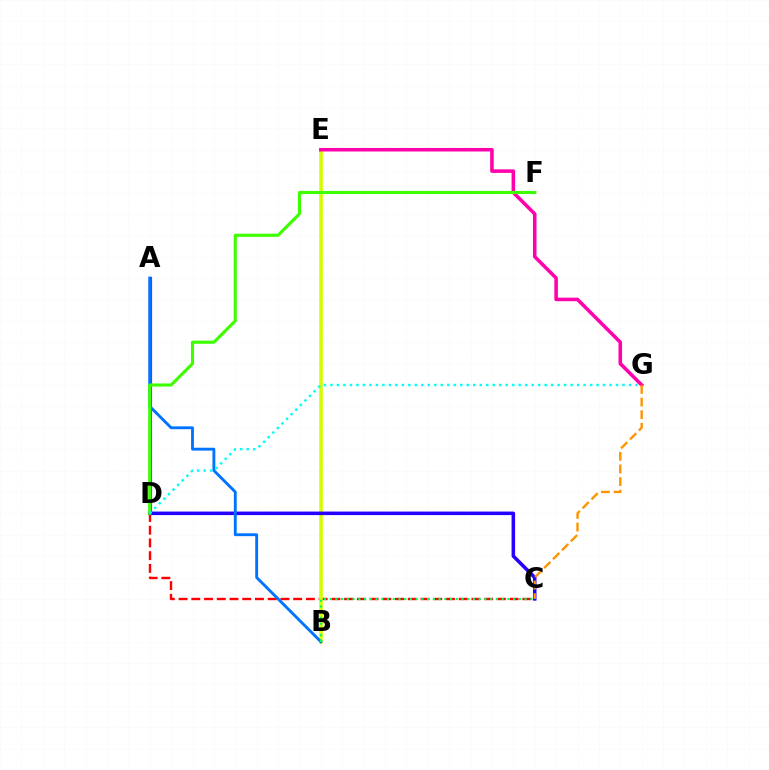{('C', 'D'): [{'color': '#ff0000', 'line_style': 'dashed', 'thickness': 1.73}, {'color': '#2500ff', 'line_style': 'solid', 'thickness': 2.54}], ('B', 'E'): [{'color': '#d1ff00', 'line_style': 'solid', 'thickness': 2.59}], ('A', 'D'): [{'color': '#b900ff', 'line_style': 'solid', 'thickness': 2.31}], ('A', 'B'): [{'color': '#0074ff', 'line_style': 'solid', 'thickness': 2.07}], ('B', 'C'): [{'color': '#00ff5c', 'line_style': 'dotted', 'thickness': 1.56}], ('E', 'G'): [{'color': '#ff00ac', 'line_style': 'solid', 'thickness': 2.55}], ('D', 'F'): [{'color': '#3dff00', 'line_style': 'solid', 'thickness': 2.25}], ('D', 'G'): [{'color': '#00fff6', 'line_style': 'dotted', 'thickness': 1.76}], ('C', 'G'): [{'color': '#ff9400', 'line_style': 'dashed', 'thickness': 1.72}]}